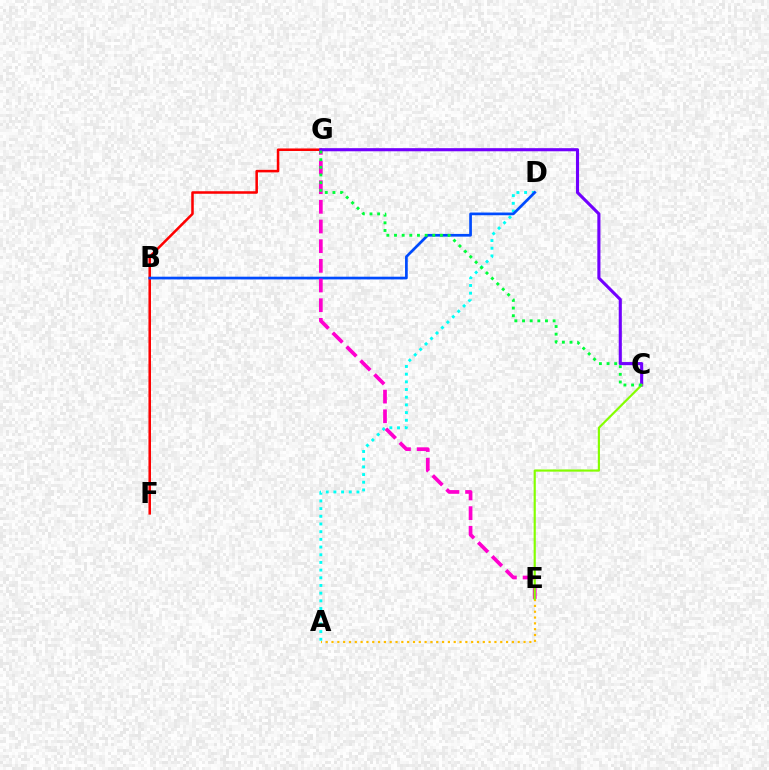{('F', 'G'): [{'color': '#ff0000', 'line_style': 'solid', 'thickness': 1.82}], ('A', 'D'): [{'color': '#00fff6', 'line_style': 'dotted', 'thickness': 2.09}], ('A', 'E'): [{'color': '#ffbd00', 'line_style': 'dotted', 'thickness': 1.58}], ('B', 'D'): [{'color': '#004bff', 'line_style': 'solid', 'thickness': 1.95}], ('E', 'G'): [{'color': '#ff00cf', 'line_style': 'dashed', 'thickness': 2.67}], ('C', 'G'): [{'color': '#7200ff', 'line_style': 'solid', 'thickness': 2.24}, {'color': '#00ff39', 'line_style': 'dotted', 'thickness': 2.08}], ('C', 'E'): [{'color': '#84ff00', 'line_style': 'solid', 'thickness': 1.56}]}